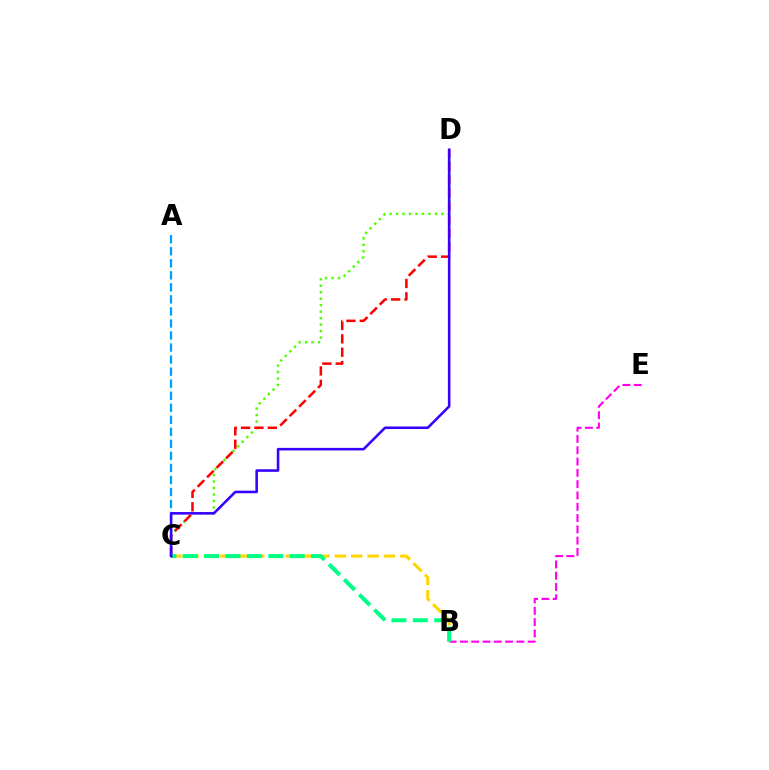{('B', 'E'): [{'color': '#ff00ed', 'line_style': 'dashed', 'thickness': 1.53}], ('A', 'C'): [{'color': '#009eff', 'line_style': 'dashed', 'thickness': 1.64}], ('C', 'D'): [{'color': '#4fff00', 'line_style': 'dotted', 'thickness': 1.76}, {'color': '#ff0000', 'line_style': 'dashed', 'thickness': 1.82}, {'color': '#3700ff', 'line_style': 'solid', 'thickness': 1.85}], ('B', 'C'): [{'color': '#ffd500', 'line_style': 'dashed', 'thickness': 2.22}, {'color': '#00ff86', 'line_style': 'dashed', 'thickness': 2.91}]}